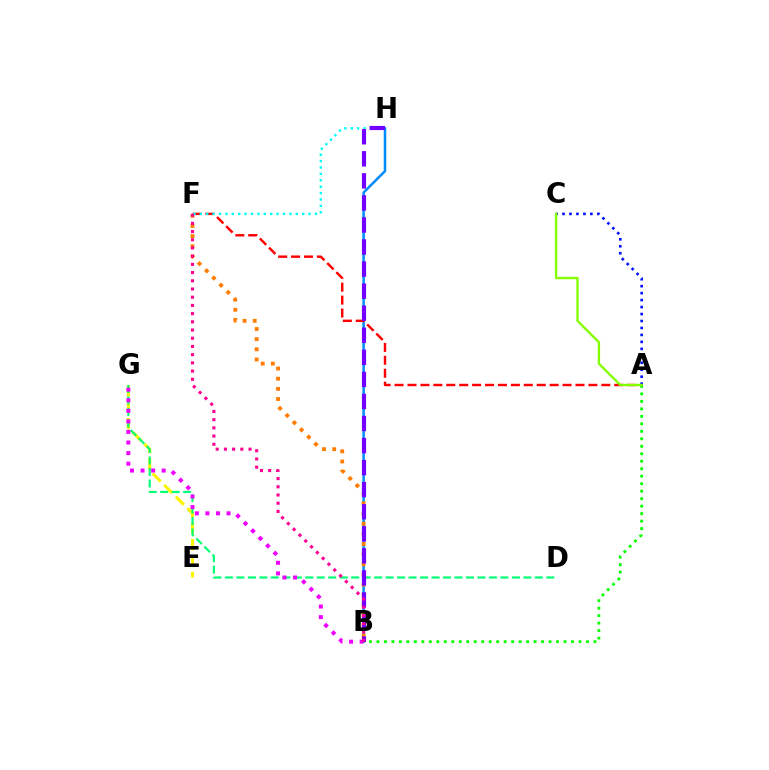{('B', 'H'): [{'color': '#008cff', 'line_style': 'solid', 'thickness': 1.81}, {'color': '#7200ff', 'line_style': 'dashed', 'thickness': 3.0}], ('E', 'G'): [{'color': '#fcf500', 'line_style': 'dashed', 'thickness': 2.23}], ('B', 'F'): [{'color': '#ff7c00', 'line_style': 'dotted', 'thickness': 2.76}, {'color': '#ff0094', 'line_style': 'dotted', 'thickness': 2.23}], ('D', 'G'): [{'color': '#00ff74', 'line_style': 'dashed', 'thickness': 1.56}], ('A', 'F'): [{'color': '#ff0000', 'line_style': 'dashed', 'thickness': 1.76}], ('A', 'B'): [{'color': '#08ff00', 'line_style': 'dotted', 'thickness': 2.03}], ('F', 'H'): [{'color': '#00fff6', 'line_style': 'dotted', 'thickness': 1.74}], ('B', 'G'): [{'color': '#ee00ff', 'line_style': 'dotted', 'thickness': 2.87}], ('A', 'C'): [{'color': '#0010ff', 'line_style': 'dotted', 'thickness': 1.89}, {'color': '#84ff00', 'line_style': 'solid', 'thickness': 1.71}]}